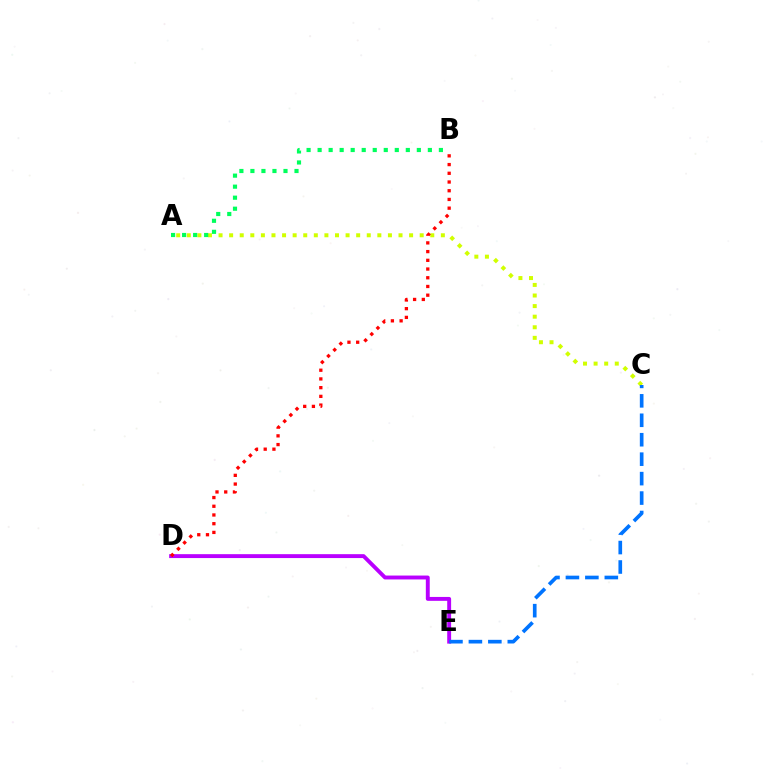{('A', 'C'): [{'color': '#d1ff00', 'line_style': 'dotted', 'thickness': 2.88}], ('A', 'B'): [{'color': '#00ff5c', 'line_style': 'dotted', 'thickness': 3.0}], ('D', 'E'): [{'color': '#b900ff', 'line_style': 'solid', 'thickness': 2.81}], ('C', 'E'): [{'color': '#0074ff', 'line_style': 'dashed', 'thickness': 2.64}], ('B', 'D'): [{'color': '#ff0000', 'line_style': 'dotted', 'thickness': 2.37}]}